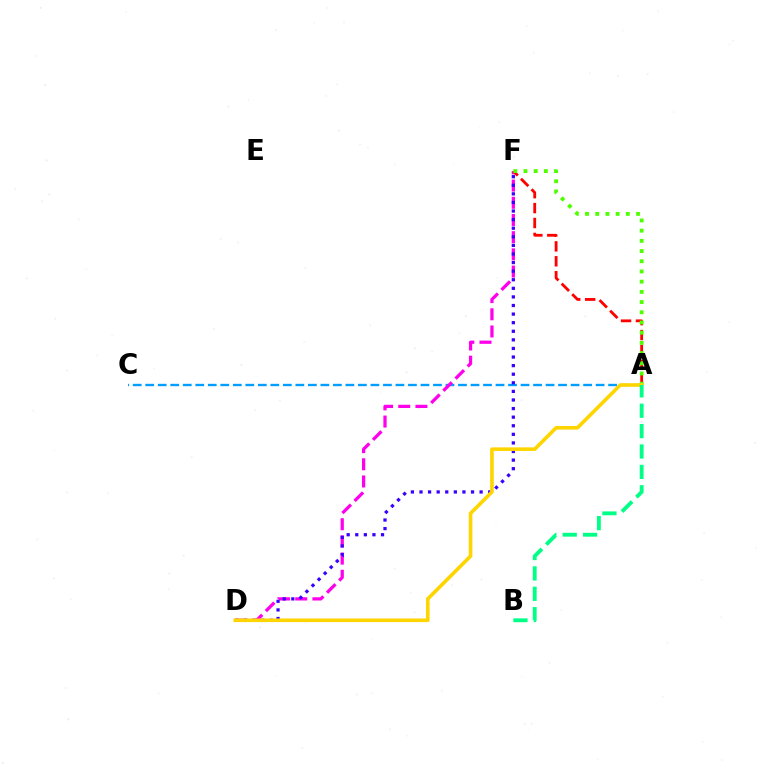{('A', 'C'): [{'color': '#009eff', 'line_style': 'dashed', 'thickness': 1.7}], ('D', 'F'): [{'color': '#ff00ed', 'line_style': 'dashed', 'thickness': 2.34}, {'color': '#3700ff', 'line_style': 'dotted', 'thickness': 2.33}], ('A', 'F'): [{'color': '#ff0000', 'line_style': 'dashed', 'thickness': 2.03}, {'color': '#4fff00', 'line_style': 'dotted', 'thickness': 2.77}], ('A', 'D'): [{'color': '#ffd500', 'line_style': 'solid', 'thickness': 2.6}], ('A', 'B'): [{'color': '#00ff86', 'line_style': 'dashed', 'thickness': 2.77}]}